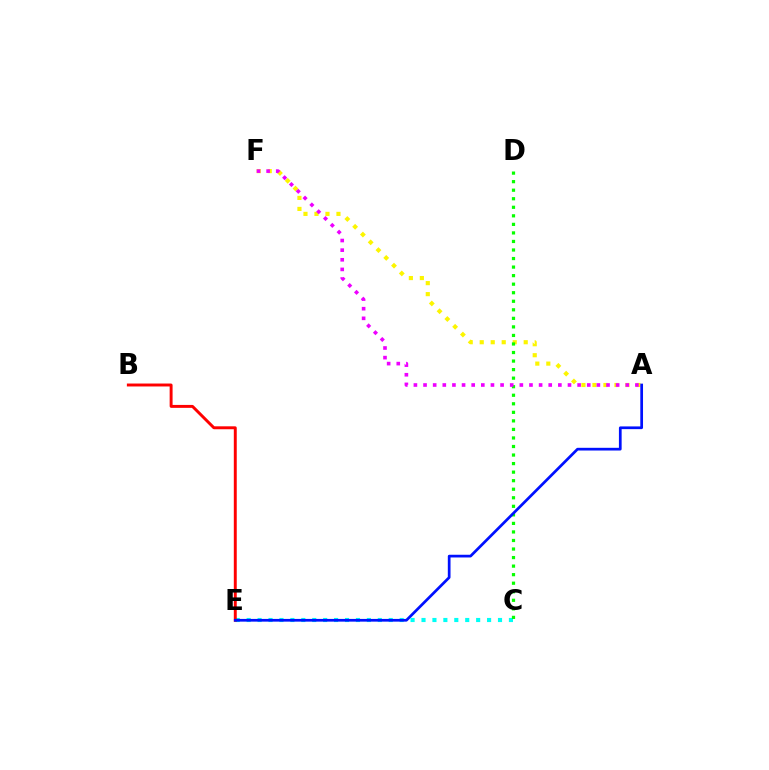{('C', 'E'): [{'color': '#00fff6', 'line_style': 'dotted', 'thickness': 2.97}], ('B', 'E'): [{'color': '#ff0000', 'line_style': 'solid', 'thickness': 2.11}], ('A', 'F'): [{'color': '#fcf500', 'line_style': 'dotted', 'thickness': 2.99}, {'color': '#ee00ff', 'line_style': 'dotted', 'thickness': 2.62}], ('C', 'D'): [{'color': '#08ff00', 'line_style': 'dotted', 'thickness': 2.32}], ('A', 'E'): [{'color': '#0010ff', 'line_style': 'solid', 'thickness': 1.96}]}